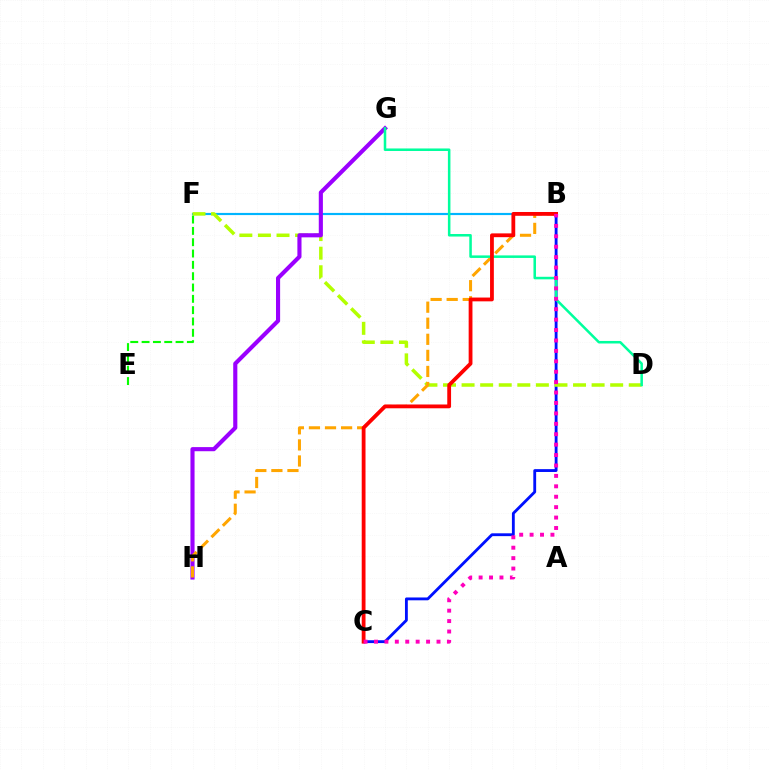{('B', 'F'): [{'color': '#00b5ff', 'line_style': 'solid', 'thickness': 1.56}], ('B', 'C'): [{'color': '#0010ff', 'line_style': 'solid', 'thickness': 2.04}, {'color': '#ff0000', 'line_style': 'solid', 'thickness': 2.73}, {'color': '#ff00bd', 'line_style': 'dotted', 'thickness': 2.83}], ('D', 'F'): [{'color': '#b3ff00', 'line_style': 'dashed', 'thickness': 2.52}], ('G', 'H'): [{'color': '#9b00ff', 'line_style': 'solid', 'thickness': 2.97}], ('E', 'F'): [{'color': '#08ff00', 'line_style': 'dashed', 'thickness': 1.54}], ('B', 'H'): [{'color': '#ffa500', 'line_style': 'dashed', 'thickness': 2.18}], ('D', 'G'): [{'color': '#00ff9d', 'line_style': 'solid', 'thickness': 1.82}]}